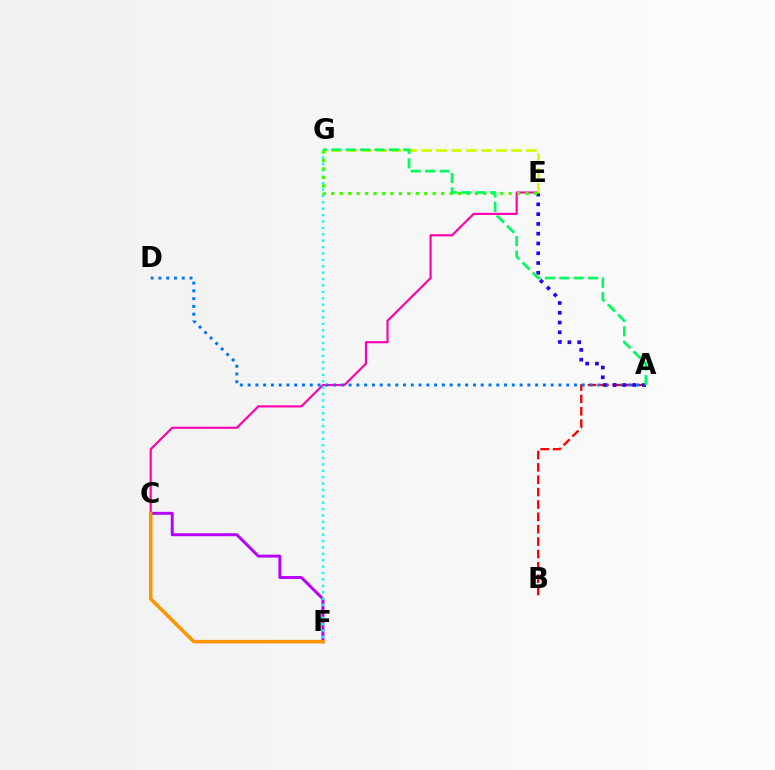{('C', 'F'): [{'color': '#b900ff', 'line_style': 'solid', 'thickness': 2.13}, {'color': '#ff9400', 'line_style': 'solid', 'thickness': 2.54}], ('C', 'E'): [{'color': '#ff00ac', 'line_style': 'solid', 'thickness': 1.55}], ('A', 'B'): [{'color': '#ff0000', 'line_style': 'dashed', 'thickness': 1.68}], ('A', 'D'): [{'color': '#0074ff', 'line_style': 'dotted', 'thickness': 2.11}], ('F', 'G'): [{'color': '#00fff6', 'line_style': 'dotted', 'thickness': 1.74}], ('A', 'E'): [{'color': '#2500ff', 'line_style': 'dotted', 'thickness': 2.66}], ('E', 'G'): [{'color': '#3dff00', 'line_style': 'dotted', 'thickness': 2.3}, {'color': '#d1ff00', 'line_style': 'dashed', 'thickness': 2.03}], ('A', 'G'): [{'color': '#00ff5c', 'line_style': 'dashed', 'thickness': 1.96}]}